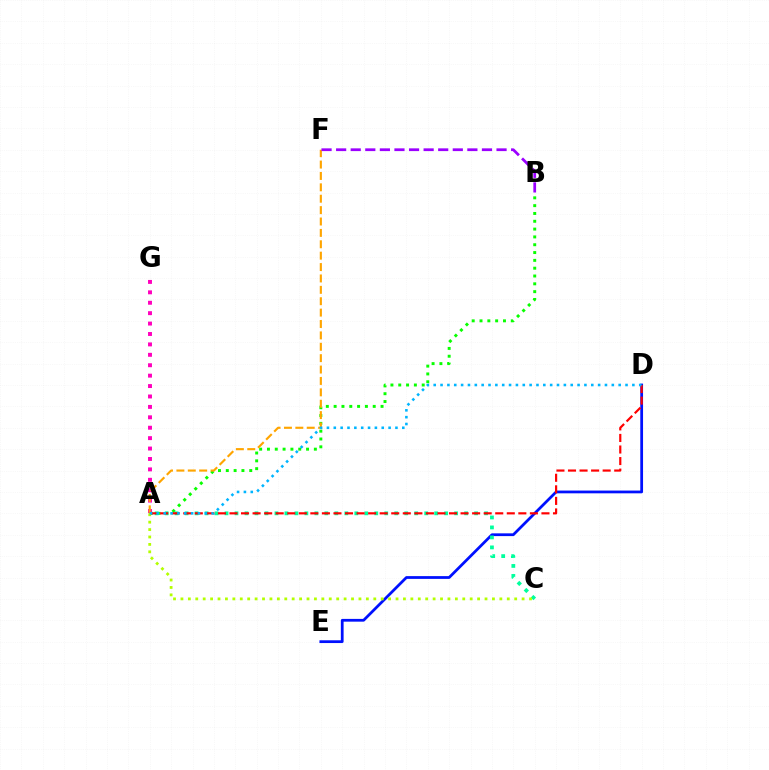{('D', 'E'): [{'color': '#0010ff', 'line_style': 'solid', 'thickness': 1.99}], ('A', 'G'): [{'color': '#ff00bd', 'line_style': 'dotted', 'thickness': 2.83}], ('A', 'B'): [{'color': '#08ff00', 'line_style': 'dotted', 'thickness': 2.12}], ('A', 'C'): [{'color': '#00ff9d', 'line_style': 'dotted', 'thickness': 2.71}, {'color': '#b3ff00', 'line_style': 'dotted', 'thickness': 2.02}], ('A', 'F'): [{'color': '#ffa500', 'line_style': 'dashed', 'thickness': 1.55}], ('A', 'D'): [{'color': '#ff0000', 'line_style': 'dashed', 'thickness': 1.57}, {'color': '#00b5ff', 'line_style': 'dotted', 'thickness': 1.86}], ('B', 'F'): [{'color': '#9b00ff', 'line_style': 'dashed', 'thickness': 1.98}]}